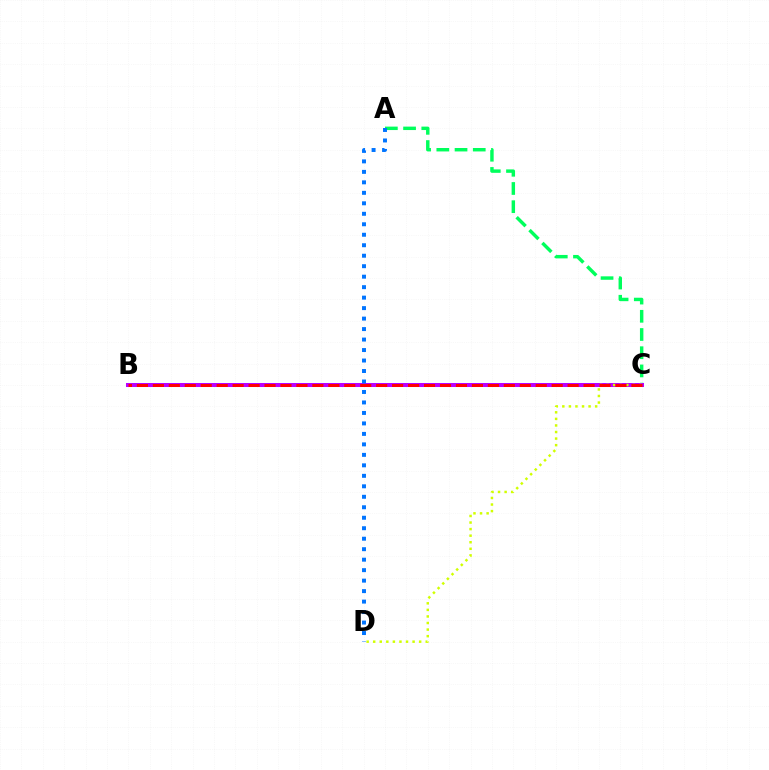{('A', 'C'): [{'color': '#00ff5c', 'line_style': 'dashed', 'thickness': 2.47}], ('B', 'C'): [{'color': '#b900ff', 'line_style': 'solid', 'thickness': 2.89}, {'color': '#ff0000', 'line_style': 'dashed', 'thickness': 2.17}], ('A', 'D'): [{'color': '#0074ff', 'line_style': 'dotted', 'thickness': 2.85}], ('C', 'D'): [{'color': '#d1ff00', 'line_style': 'dotted', 'thickness': 1.78}]}